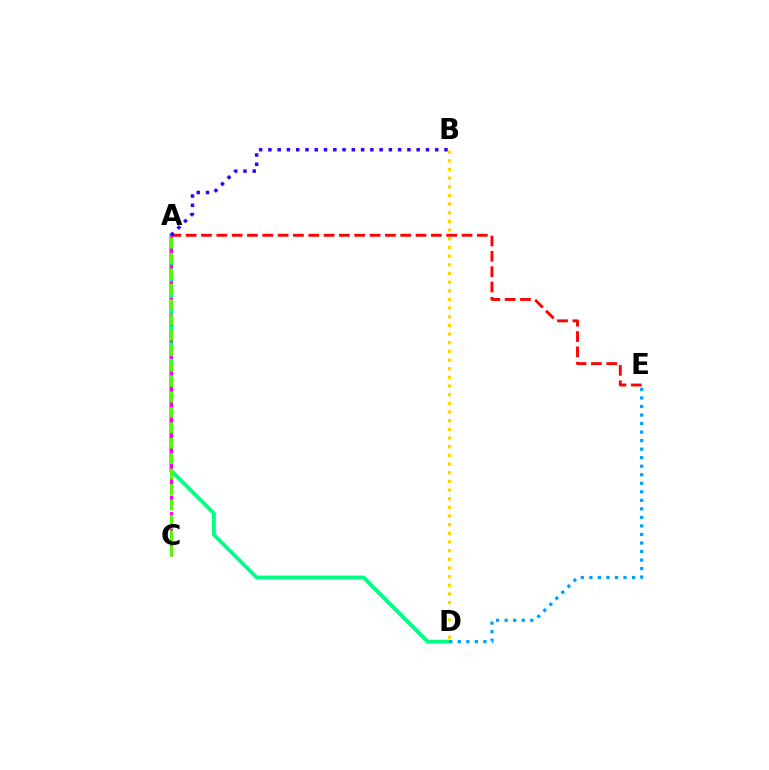{('A', 'D'): [{'color': '#00ff86', 'line_style': 'solid', 'thickness': 2.78}], ('A', 'E'): [{'color': '#ff0000', 'line_style': 'dashed', 'thickness': 2.08}], ('A', 'C'): [{'color': '#ff00ed', 'line_style': 'dashed', 'thickness': 2.24}, {'color': '#4fff00', 'line_style': 'dashed', 'thickness': 2.09}], ('B', 'D'): [{'color': '#ffd500', 'line_style': 'dotted', 'thickness': 2.35}], ('A', 'B'): [{'color': '#3700ff', 'line_style': 'dotted', 'thickness': 2.52}], ('D', 'E'): [{'color': '#009eff', 'line_style': 'dotted', 'thickness': 2.32}]}